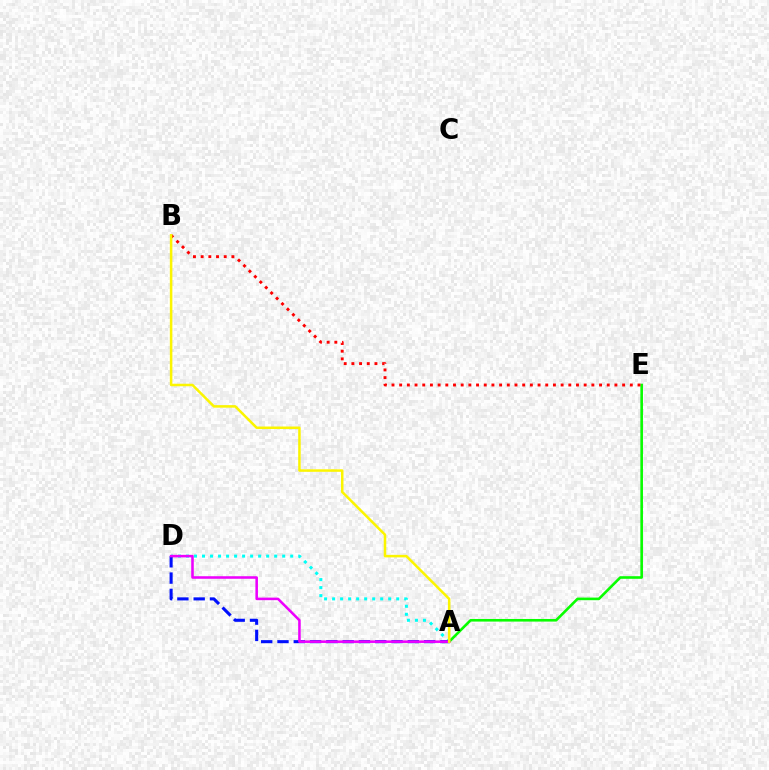{('A', 'E'): [{'color': '#08ff00', 'line_style': 'solid', 'thickness': 1.89}], ('A', 'D'): [{'color': '#00fff6', 'line_style': 'dotted', 'thickness': 2.18}, {'color': '#0010ff', 'line_style': 'dashed', 'thickness': 2.21}, {'color': '#ee00ff', 'line_style': 'solid', 'thickness': 1.84}], ('B', 'E'): [{'color': '#ff0000', 'line_style': 'dotted', 'thickness': 2.09}], ('A', 'B'): [{'color': '#fcf500', 'line_style': 'solid', 'thickness': 1.82}]}